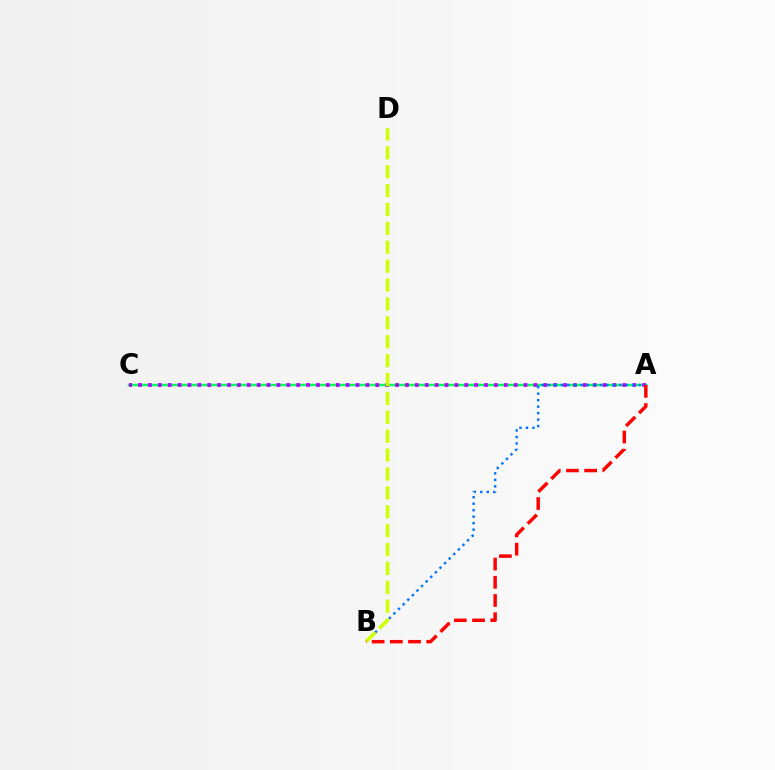{('A', 'C'): [{'color': '#00ff5c', 'line_style': 'solid', 'thickness': 1.79}, {'color': '#b900ff', 'line_style': 'dotted', 'thickness': 2.69}], ('A', 'B'): [{'color': '#0074ff', 'line_style': 'dotted', 'thickness': 1.76}, {'color': '#ff0000', 'line_style': 'dashed', 'thickness': 2.47}], ('B', 'D'): [{'color': '#d1ff00', 'line_style': 'dashed', 'thickness': 2.57}]}